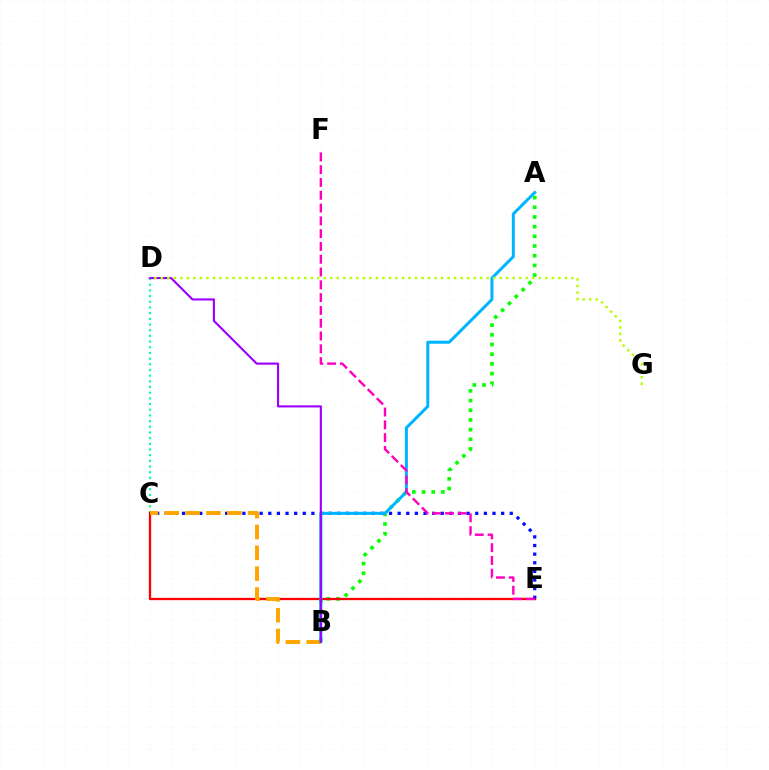{('C', 'D'): [{'color': '#00ff9d', 'line_style': 'dotted', 'thickness': 1.54}], ('A', 'B'): [{'color': '#08ff00', 'line_style': 'dotted', 'thickness': 2.63}, {'color': '#00b5ff', 'line_style': 'solid', 'thickness': 2.17}], ('C', 'E'): [{'color': '#ff0000', 'line_style': 'solid', 'thickness': 1.65}, {'color': '#0010ff', 'line_style': 'dotted', 'thickness': 2.34}], ('B', 'C'): [{'color': '#ffa500', 'line_style': 'dashed', 'thickness': 2.83}], ('E', 'F'): [{'color': '#ff00bd', 'line_style': 'dashed', 'thickness': 1.74}], ('B', 'D'): [{'color': '#9b00ff', 'line_style': 'solid', 'thickness': 1.54}], ('D', 'G'): [{'color': '#b3ff00', 'line_style': 'dotted', 'thickness': 1.77}]}